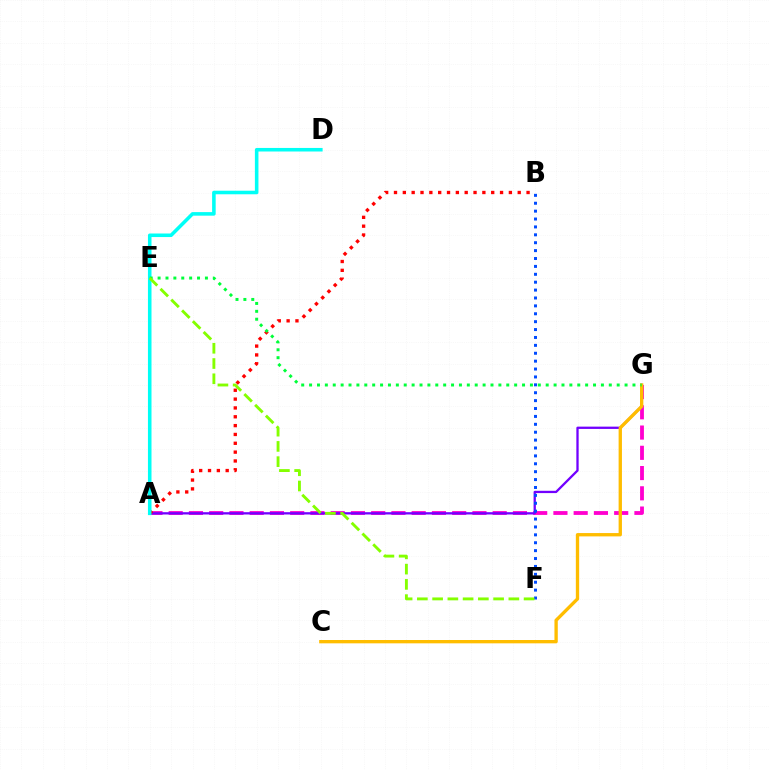{('A', 'G'): [{'color': '#ff00cf', 'line_style': 'dashed', 'thickness': 2.75}, {'color': '#7200ff', 'line_style': 'solid', 'thickness': 1.65}], ('B', 'F'): [{'color': '#004bff', 'line_style': 'dotted', 'thickness': 2.15}], ('A', 'B'): [{'color': '#ff0000', 'line_style': 'dotted', 'thickness': 2.4}], ('A', 'D'): [{'color': '#00fff6', 'line_style': 'solid', 'thickness': 2.56}], ('C', 'G'): [{'color': '#ffbd00', 'line_style': 'solid', 'thickness': 2.4}], ('E', 'G'): [{'color': '#00ff39', 'line_style': 'dotted', 'thickness': 2.14}], ('E', 'F'): [{'color': '#84ff00', 'line_style': 'dashed', 'thickness': 2.07}]}